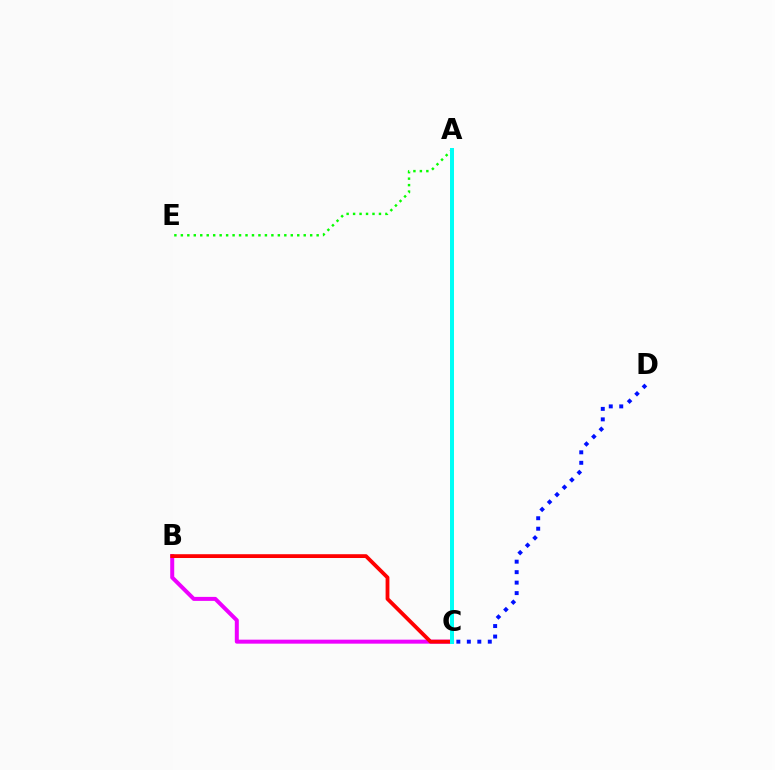{('C', 'D'): [{'color': '#0010ff', 'line_style': 'dotted', 'thickness': 2.85}], ('B', 'C'): [{'color': '#ee00ff', 'line_style': 'solid', 'thickness': 2.88}, {'color': '#ff0000', 'line_style': 'solid', 'thickness': 2.74}], ('A', 'C'): [{'color': '#fcf500', 'line_style': 'solid', 'thickness': 1.6}, {'color': '#00fff6', 'line_style': 'solid', 'thickness': 2.88}], ('A', 'E'): [{'color': '#08ff00', 'line_style': 'dotted', 'thickness': 1.76}]}